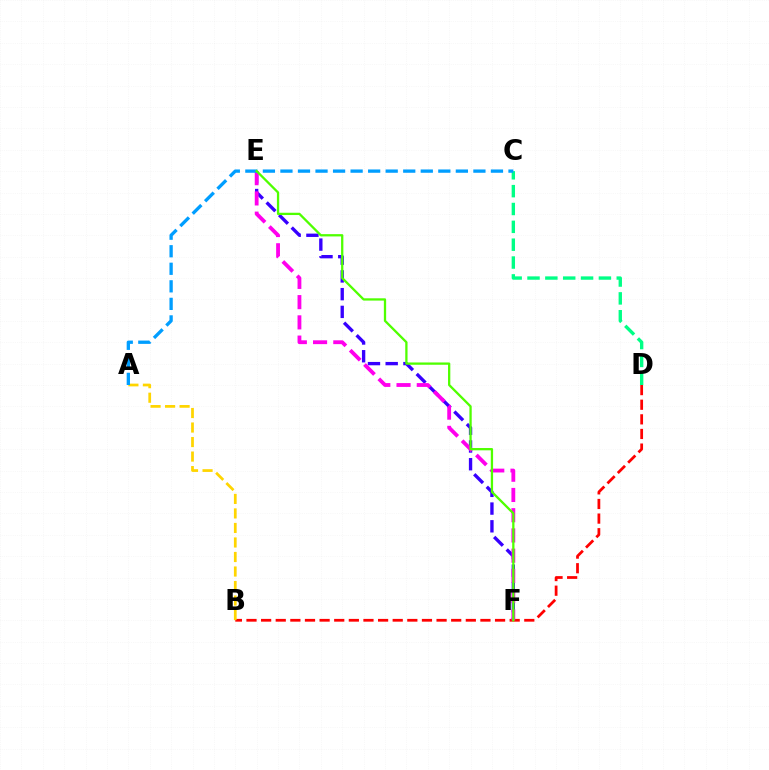{('E', 'F'): [{'color': '#3700ff', 'line_style': 'dashed', 'thickness': 2.41}, {'color': '#ff00ed', 'line_style': 'dashed', 'thickness': 2.75}, {'color': '#4fff00', 'line_style': 'solid', 'thickness': 1.65}], ('B', 'D'): [{'color': '#ff0000', 'line_style': 'dashed', 'thickness': 1.99}], ('A', 'B'): [{'color': '#ffd500', 'line_style': 'dashed', 'thickness': 1.97}], ('C', 'D'): [{'color': '#00ff86', 'line_style': 'dashed', 'thickness': 2.42}], ('A', 'C'): [{'color': '#009eff', 'line_style': 'dashed', 'thickness': 2.38}]}